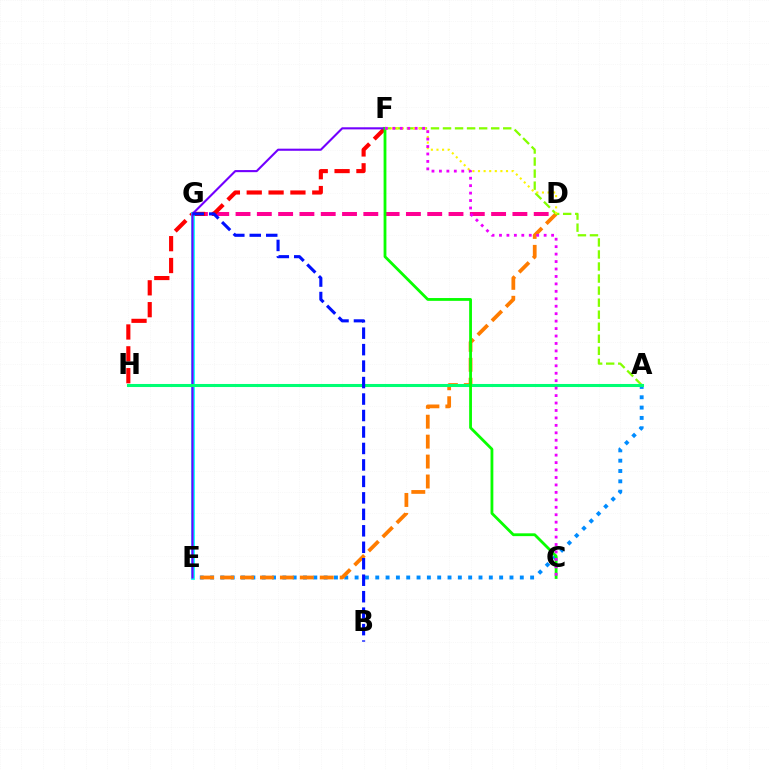{('D', 'G'): [{'color': '#ff0094', 'line_style': 'dashed', 'thickness': 2.89}], ('A', 'E'): [{'color': '#008cff', 'line_style': 'dotted', 'thickness': 2.81}], ('F', 'H'): [{'color': '#ff0000', 'line_style': 'dashed', 'thickness': 2.97}], ('D', 'E'): [{'color': '#ff7c00', 'line_style': 'dashed', 'thickness': 2.71}], ('E', 'G'): [{'color': '#00fff6', 'line_style': 'solid', 'thickness': 2.7}], ('A', 'F'): [{'color': '#84ff00', 'line_style': 'dashed', 'thickness': 1.64}], ('E', 'F'): [{'color': '#7200ff', 'line_style': 'solid', 'thickness': 1.52}], ('D', 'F'): [{'color': '#fcf500', 'line_style': 'dotted', 'thickness': 1.52}], ('A', 'H'): [{'color': '#00ff74', 'line_style': 'solid', 'thickness': 2.2}], ('C', 'F'): [{'color': '#08ff00', 'line_style': 'solid', 'thickness': 2.02}, {'color': '#ee00ff', 'line_style': 'dotted', 'thickness': 2.02}], ('B', 'G'): [{'color': '#0010ff', 'line_style': 'dashed', 'thickness': 2.24}]}